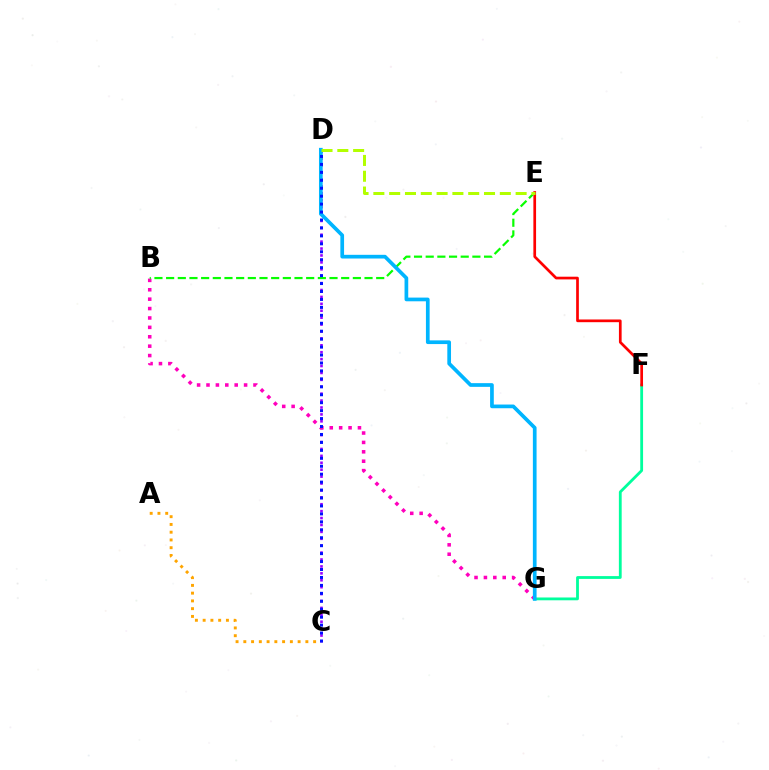{('C', 'D'): [{'color': '#9b00ff', 'line_style': 'dotted', 'thickness': 1.88}, {'color': '#0010ff', 'line_style': 'dotted', 'thickness': 2.16}], ('F', 'G'): [{'color': '#00ff9d', 'line_style': 'solid', 'thickness': 2.02}], ('B', 'G'): [{'color': '#ff00bd', 'line_style': 'dotted', 'thickness': 2.55}], ('A', 'C'): [{'color': '#ffa500', 'line_style': 'dotted', 'thickness': 2.11}], ('E', 'F'): [{'color': '#ff0000', 'line_style': 'solid', 'thickness': 1.95}], ('B', 'E'): [{'color': '#08ff00', 'line_style': 'dashed', 'thickness': 1.59}], ('D', 'G'): [{'color': '#00b5ff', 'line_style': 'solid', 'thickness': 2.66}], ('D', 'E'): [{'color': '#b3ff00', 'line_style': 'dashed', 'thickness': 2.15}]}